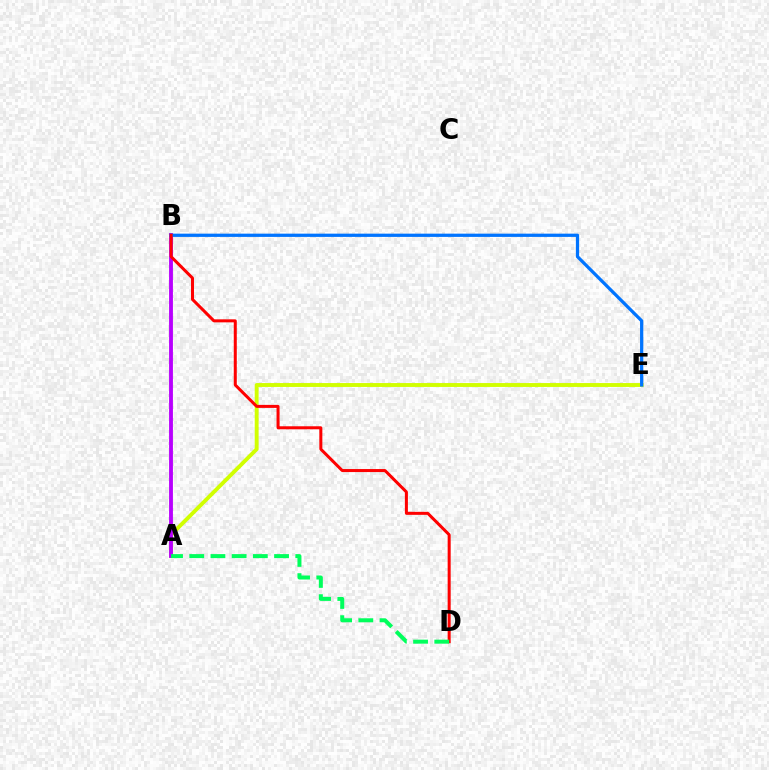{('A', 'E'): [{'color': '#d1ff00', 'line_style': 'solid', 'thickness': 2.8}], ('A', 'B'): [{'color': '#b900ff', 'line_style': 'solid', 'thickness': 2.77}], ('B', 'E'): [{'color': '#0074ff', 'line_style': 'solid', 'thickness': 2.34}], ('B', 'D'): [{'color': '#ff0000', 'line_style': 'solid', 'thickness': 2.17}], ('A', 'D'): [{'color': '#00ff5c', 'line_style': 'dashed', 'thickness': 2.88}]}